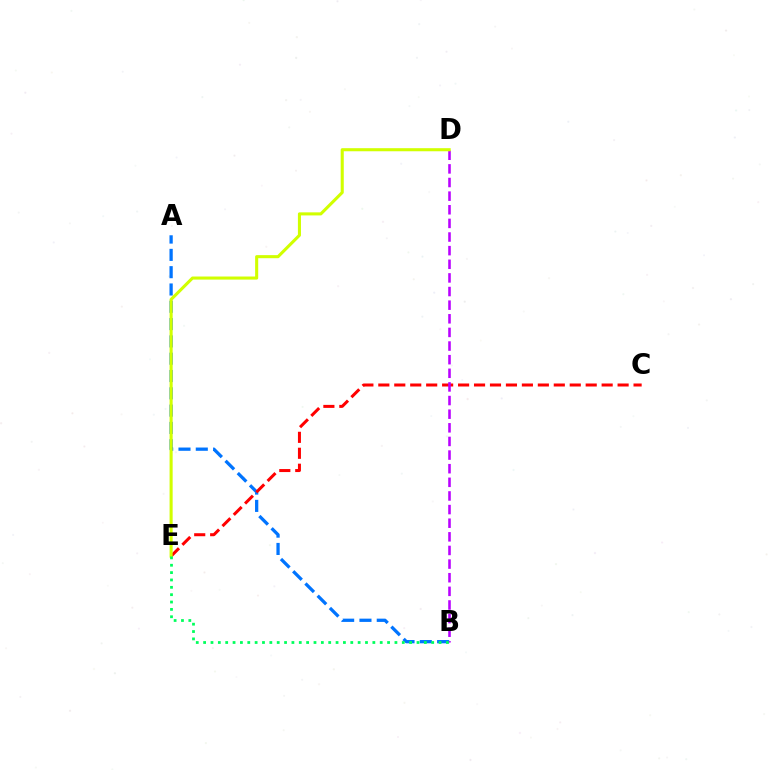{('A', 'B'): [{'color': '#0074ff', 'line_style': 'dashed', 'thickness': 2.35}], ('C', 'E'): [{'color': '#ff0000', 'line_style': 'dashed', 'thickness': 2.17}], ('B', 'D'): [{'color': '#b900ff', 'line_style': 'dashed', 'thickness': 1.85}], ('D', 'E'): [{'color': '#d1ff00', 'line_style': 'solid', 'thickness': 2.21}], ('B', 'E'): [{'color': '#00ff5c', 'line_style': 'dotted', 'thickness': 2.0}]}